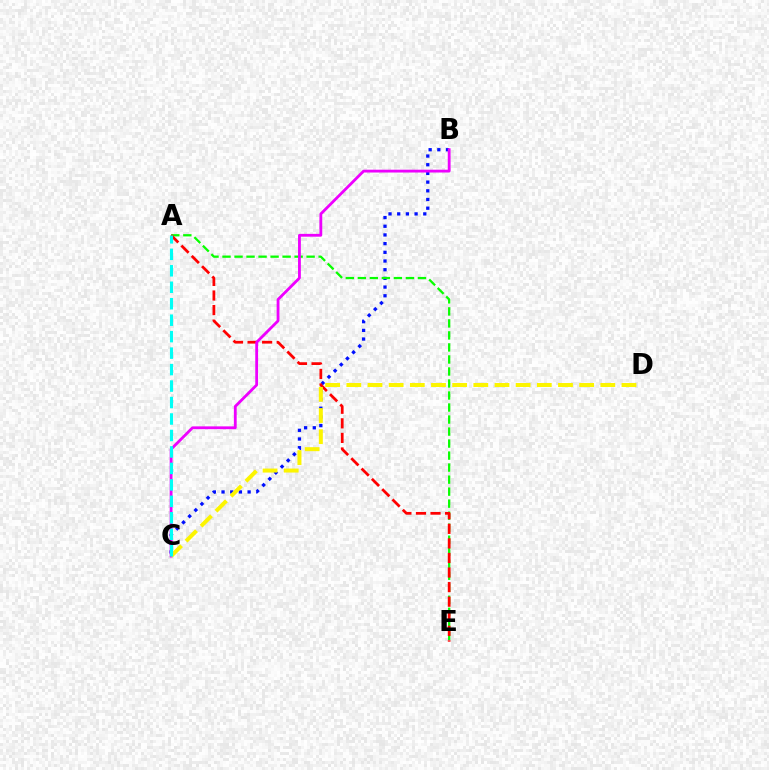{('B', 'C'): [{'color': '#0010ff', 'line_style': 'dotted', 'thickness': 2.36}, {'color': '#ee00ff', 'line_style': 'solid', 'thickness': 2.03}], ('A', 'E'): [{'color': '#08ff00', 'line_style': 'dashed', 'thickness': 1.63}, {'color': '#ff0000', 'line_style': 'dashed', 'thickness': 1.98}], ('C', 'D'): [{'color': '#fcf500', 'line_style': 'dashed', 'thickness': 2.88}], ('A', 'C'): [{'color': '#00fff6', 'line_style': 'dashed', 'thickness': 2.24}]}